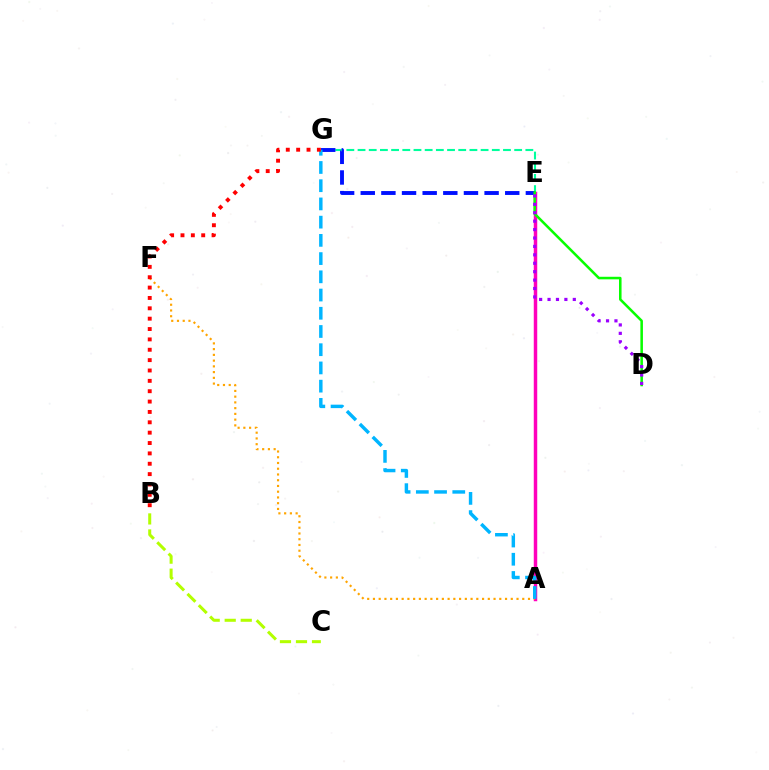{('E', 'G'): [{'color': '#00ff9d', 'line_style': 'dashed', 'thickness': 1.52}, {'color': '#0010ff', 'line_style': 'dashed', 'thickness': 2.8}], ('A', 'E'): [{'color': '#ff00bd', 'line_style': 'solid', 'thickness': 2.5}], ('B', 'C'): [{'color': '#b3ff00', 'line_style': 'dashed', 'thickness': 2.18}], ('D', 'E'): [{'color': '#08ff00', 'line_style': 'solid', 'thickness': 1.83}, {'color': '#9b00ff', 'line_style': 'dotted', 'thickness': 2.29}], ('A', 'F'): [{'color': '#ffa500', 'line_style': 'dotted', 'thickness': 1.56}], ('A', 'G'): [{'color': '#00b5ff', 'line_style': 'dashed', 'thickness': 2.48}], ('B', 'G'): [{'color': '#ff0000', 'line_style': 'dotted', 'thickness': 2.82}]}